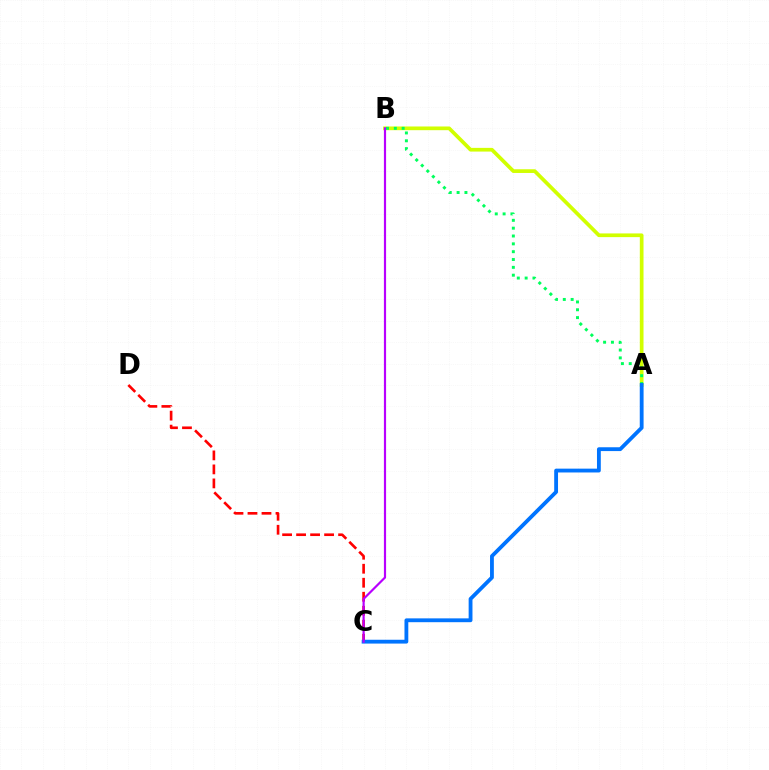{('A', 'B'): [{'color': '#d1ff00', 'line_style': 'solid', 'thickness': 2.67}, {'color': '#00ff5c', 'line_style': 'dotted', 'thickness': 2.13}], ('C', 'D'): [{'color': '#ff0000', 'line_style': 'dashed', 'thickness': 1.9}], ('A', 'C'): [{'color': '#0074ff', 'line_style': 'solid', 'thickness': 2.75}], ('B', 'C'): [{'color': '#b900ff', 'line_style': 'solid', 'thickness': 1.57}]}